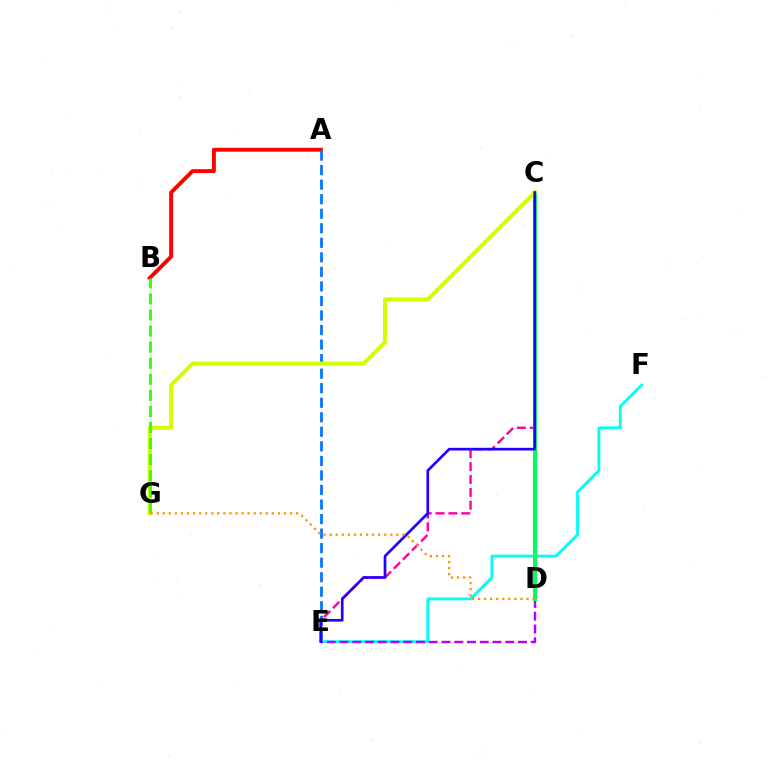{('E', 'F'): [{'color': '#00fff6', 'line_style': 'solid', 'thickness': 2.06}], ('A', 'B'): [{'color': '#ff0000', 'line_style': 'solid', 'thickness': 2.82}], ('A', 'E'): [{'color': '#0074ff', 'line_style': 'dashed', 'thickness': 1.98}], ('D', 'E'): [{'color': '#b900ff', 'line_style': 'dashed', 'thickness': 1.73}], ('C', 'E'): [{'color': '#ff00ac', 'line_style': 'dashed', 'thickness': 1.75}, {'color': '#2500ff', 'line_style': 'solid', 'thickness': 1.93}], ('C', 'D'): [{'color': '#00ff5c', 'line_style': 'solid', 'thickness': 2.92}], ('C', 'G'): [{'color': '#d1ff00', 'line_style': 'solid', 'thickness': 2.88}], ('B', 'G'): [{'color': '#3dff00', 'line_style': 'dashed', 'thickness': 2.18}], ('D', 'G'): [{'color': '#ff9400', 'line_style': 'dotted', 'thickness': 1.65}]}